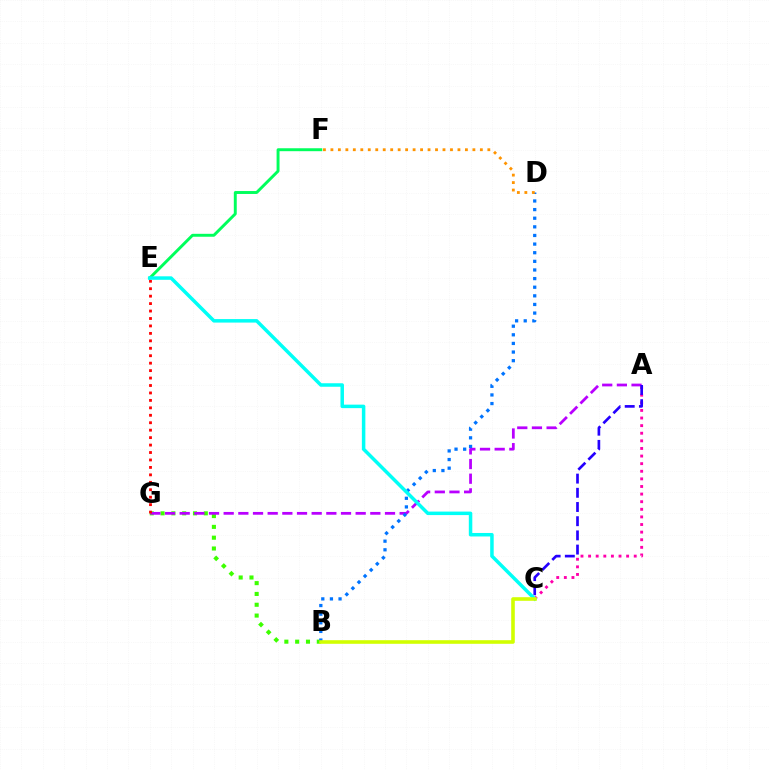{('B', 'G'): [{'color': '#3dff00', 'line_style': 'dotted', 'thickness': 2.94}], ('A', 'G'): [{'color': '#b900ff', 'line_style': 'dashed', 'thickness': 1.99}], ('E', 'F'): [{'color': '#00ff5c', 'line_style': 'solid', 'thickness': 2.11}], ('A', 'C'): [{'color': '#ff00ac', 'line_style': 'dotted', 'thickness': 2.07}, {'color': '#2500ff', 'line_style': 'dashed', 'thickness': 1.93}], ('B', 'D'): [{'color': '#0074ff', 'line_style': 'dotted', 'thickness': 2.34}], ('E', 'G'): [{'color': '#ff0000', 'line_style': 'dotted', 'thickness': 2.02}], ('C', 'E'): [{'color': '#00fff6', 'line_style': 'solid', 'thickness': 2.52}], ('D', 'F'): [{'color': '#ff9400', 'line_style': 'dotted', 'thickness': 2.03}], ('B', 'C'): [{'color': '#d1ff00', 'line_style': 'solid', 'thickness': 2.59}]}